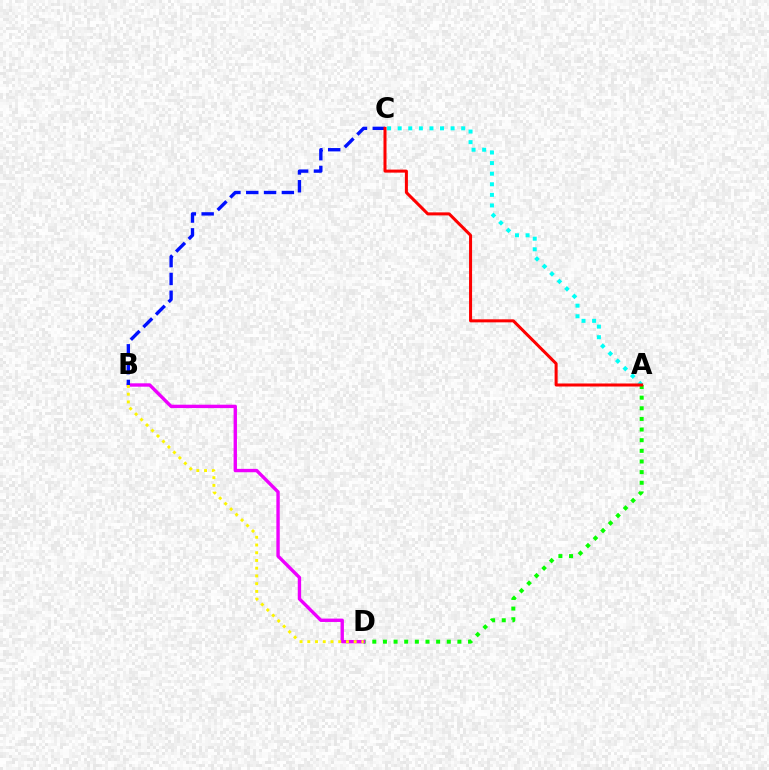{('A', 'D'): [{'color': '#08ff00', 'line_style': 'dotted', 'thickness': 2.89}], ('B', 'D'): [{'color': '#ee00ff', 'line_style': 'solid', 'thickness': 2.43}, {'color': '#fcf500', 'line_style': 'dotted', 'thickness': 2.1}], ('B', 'C'): [{'color': '#0010ff', 'line_style': 'dashed', 'thickness': 2.42}], ('A', 'C'): [{'color': '#00fff6', 'line_style': 'dotted', 'thickness': 2.88}, {'color': '#ff0000', 'line_style': 'solid', 'thickness': 2.18}]}